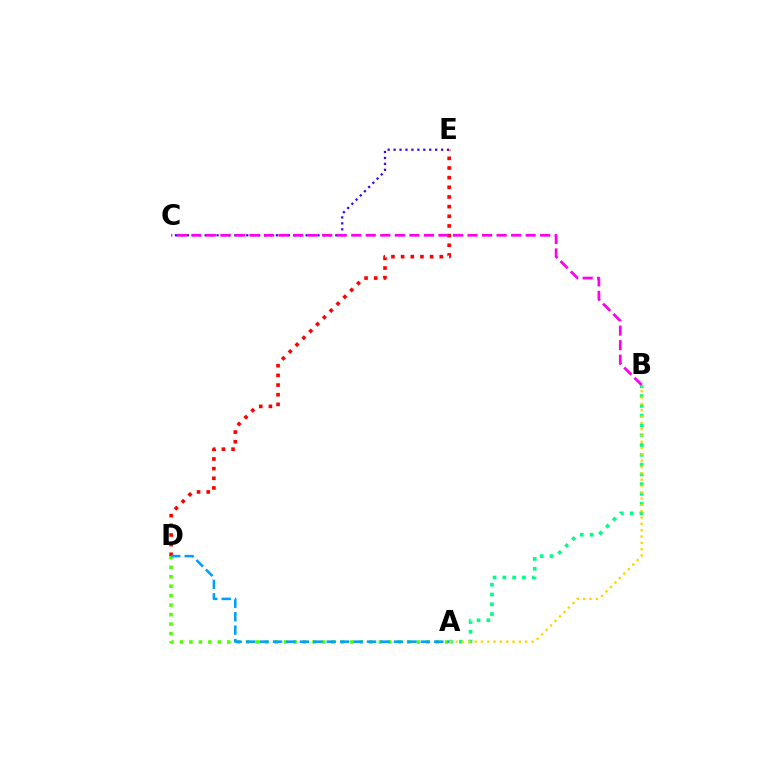{('A', 'B'): [{'color': '#00ff86', 'line_style': 'dotted', 'thickness': 2.66}, {'color': '#ffd500', 'line_style': 'dotted', 'thickness': 1.72}], ('C', 'E'): [{'color': '#3700ff', 'line_style': 'dotted', 'thickness': 1.61}], ('D', 'E'): [{'color': '#ff0000', 'line_style': 'dotted', 'thickness': 2.62}], ('B', 'C'): [{'color': '#ff00ed', 'line_style': 'dashed', 'thickness': 1.97}], ('A', 'D'): [{'color': '#4fff00', 'line_style': 'dotted', 'thickness': 2.57}, {'color': '#009eff', 'line_style': 'dashed', 'thickness': 1.83}]}